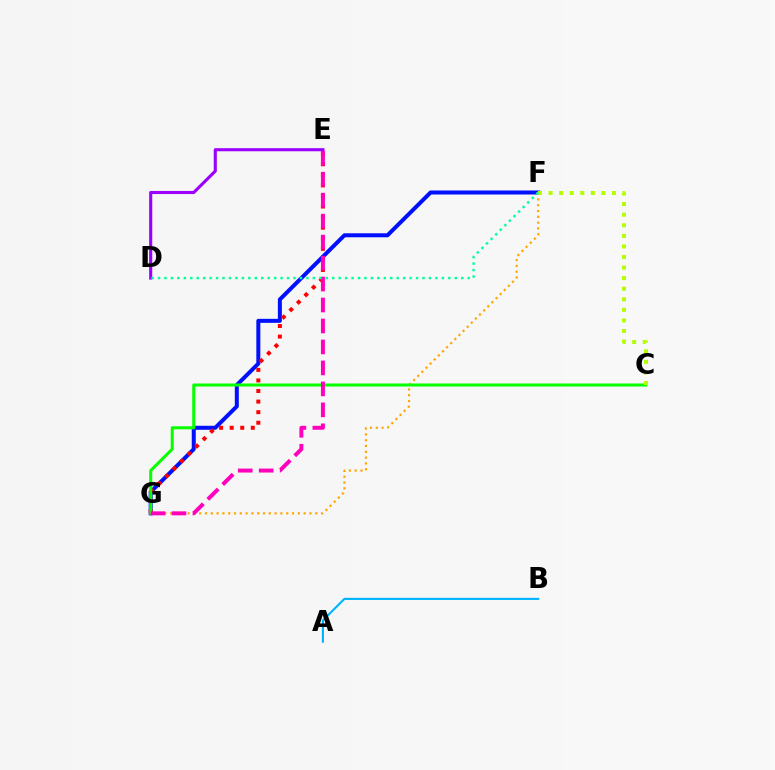{('A', 'B'): [{'color': '#00b5ff', 'line_style': 'solid', 'thickness': 1.53}], ('F', 'G'): [{'color': '#ffa500', 'line_style': 'dotted', 'thickness': 1.58}, {'color': '#0010ff', 'line_style': 'solid', 'thickness': 2.88}], ('E', 'G'): [{'color': '#ff0000', 'line_style': 'dotted', 'thickness': 2.87}, {'color': '#ff00bd', 'line_style': 'dashed', 'thickness': 2.85}], ('C', 'G'): [{'color': '#08ff00', 'line_style': 'solid', 'thickness': 2.19}], ('C', 'F'): [{'color': '#b3ff00', 'line_style': 'dotted', 'thickness': 2.87}], ('D', 'E'): [{'color': '#9b00ff', 'line_style': 'solid', 'thickness': 2.23}], ('D', 'F'): [{'color': '#00ff9d', 'line_style': 'dotted', 'thickness': 1.75}]}